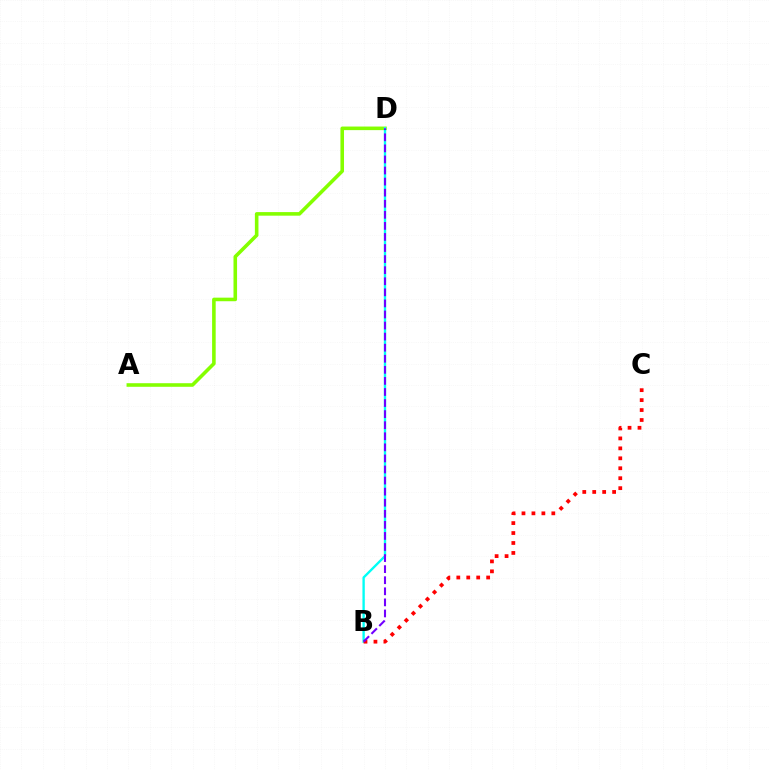{('A', 'D'): [{'color': '#84ff00', 'line_style': 'solid', 'thickness': 2.58}], ('B', 'D'): [{'color': '#00fff6', 'line_style': 'solid', 'thickness': 1.7}, {'color': '#7200ff', 'line_style': 'dashed', 'thickness': 1.5}], ('B', 'C'): [{'color': '#ff0000', 'line_style': 'dotted', 'thickness': 2.7}]}